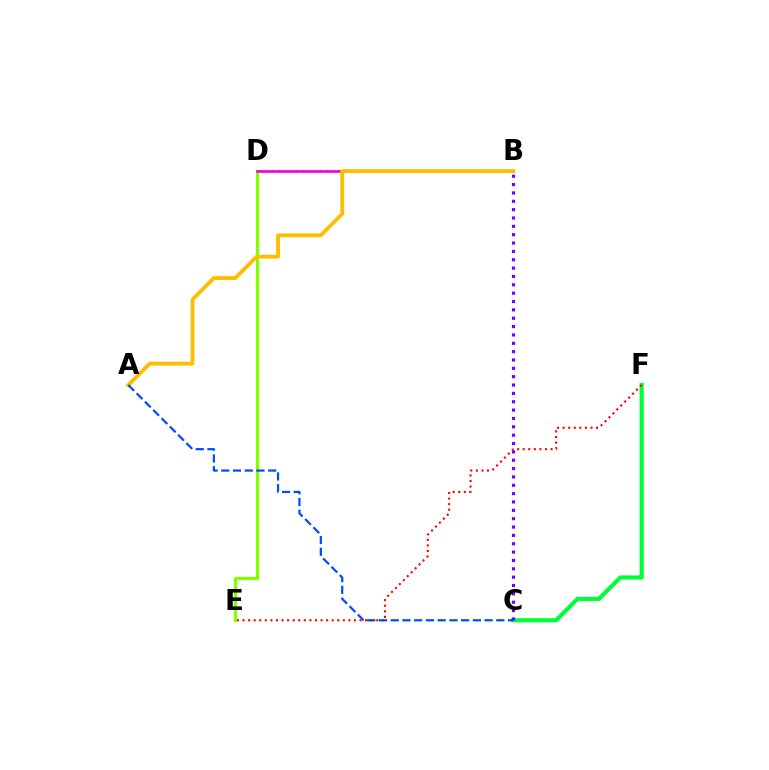{('B', 'D'): [{'color': '#00fff6', 'line_style': 'dotted', 'thickness': 1.62}, {'color': '#ff00cf', 'line_style': 'solid', 'thickness': 1.93}], ('D', 'E'): [{'color': '#84ff00', 'line_style': 'solid', 'thickness': 2.32}], ('C', 'F'): [{'color': '#00ff39', 'line_style': 'solid', 'thickness': 3.0}], ('E', 'F'): [{'color': '#ff0000', 'line_style': 'dotted', 'thickness': 1.51}], ('A', 'B'): [{'color': '#ffbd00', 'line_style': 'solid', 'thickness': 2.75}], ('B', 'C'): [{'color': '#7200ff', 'line_style': 'dotted', 'thickness': 2.27}], ('A', 'C'): [{'color': '#004bff', 'line_style': 'dashed', 'thickness': 1.59}]}